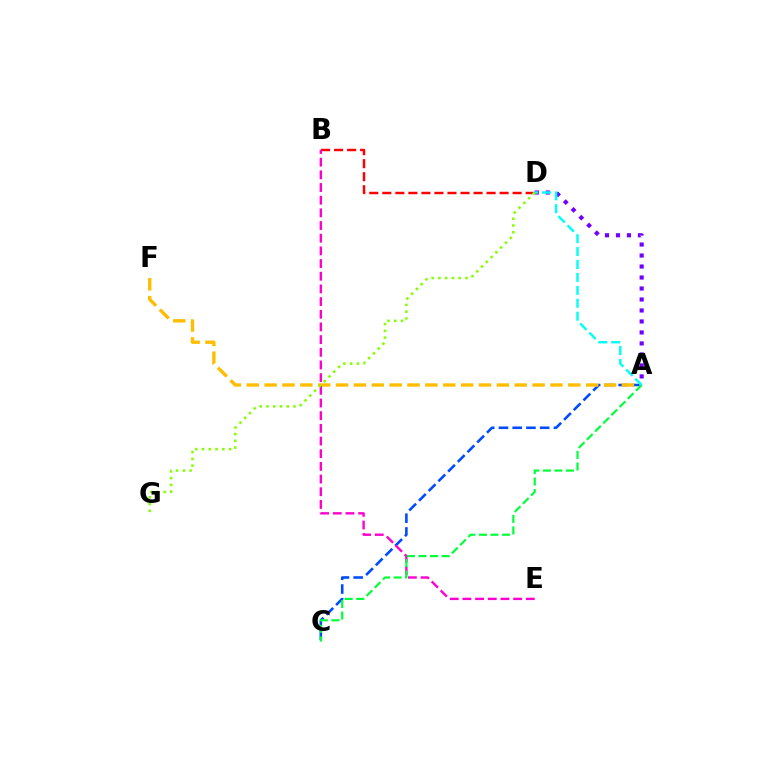{('A', 'C'): [{'color': '#004bff', 'line_style': 'dashed', 'thickness': 1.87}, {'color': '#00ff39', 'line_style': 'dashed', 'thickness': 1.57}], ('A', 'F'): [{'color': '#ffbd00', 'line_style': 'dashed', 'thickness': 2.43}], ('B', 'D'): [{'color': '#ff0000', 'line_style': 'dashed', 'thickness': 1.77}], ('A', 'D'): [{'color': '#7200ff', 'line_style': 'dotted', 'thickness': 2.99}, {'color': '#00fff6', 'line_style': 'dashed', 'thickness': 1.76}], ('B', 'E'): [{'color': '#ff00cf', 'line_style': 'dashed', 'thickness': 1.72}], ('D', 'G'): [{'color': '#84ff00', 'line_style': 'dotted', 'thickness': 1.84}]}